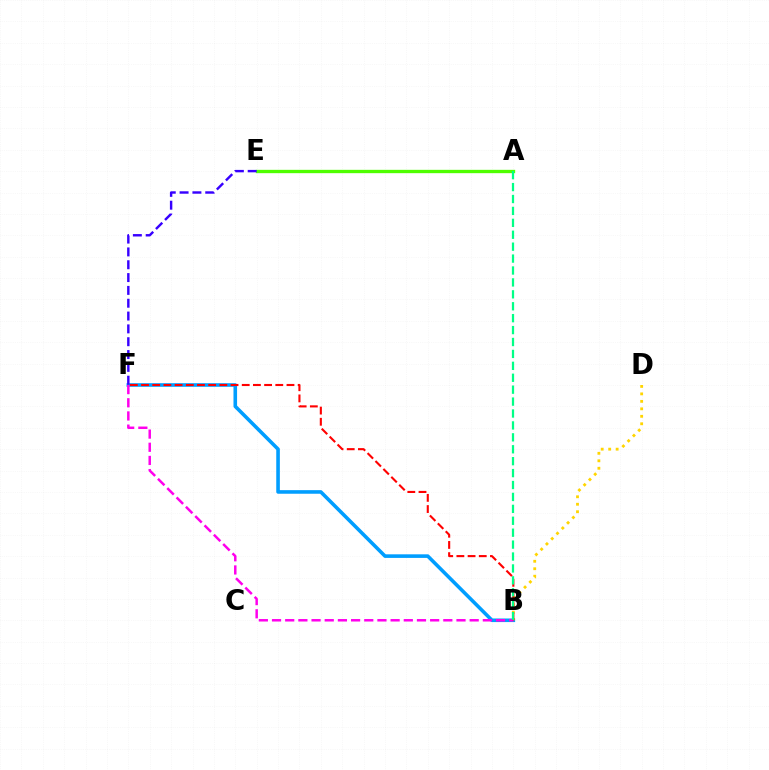{('B', 'F'): [{'color': '#009eff', 'line_style': 'solid', 'thickness': 2.59}, {'color': '#ff00ed', 'line_style': 'dashed', 'thickness': 1.79}, {'color': '#ff0000', 'line_style': 'dashed', 'thickness': 1.52}], ('B', 'D'): [{'color': '#ffd500', 'line_style': 'dotted', 'thickness': 2.03}], ('A', 'E'): [{'color': '#4fff00', 'line_style': 'solid', 'thickness': 2.4}], ('A', 'B'): [{'color': '#00ff86', 'line_style': 'dashed', 'thickness': 1.62}], ('E', 'F'): [{'color': '#3700ff', 'line_style': 'dashed', 'thickness': 1.74}]}